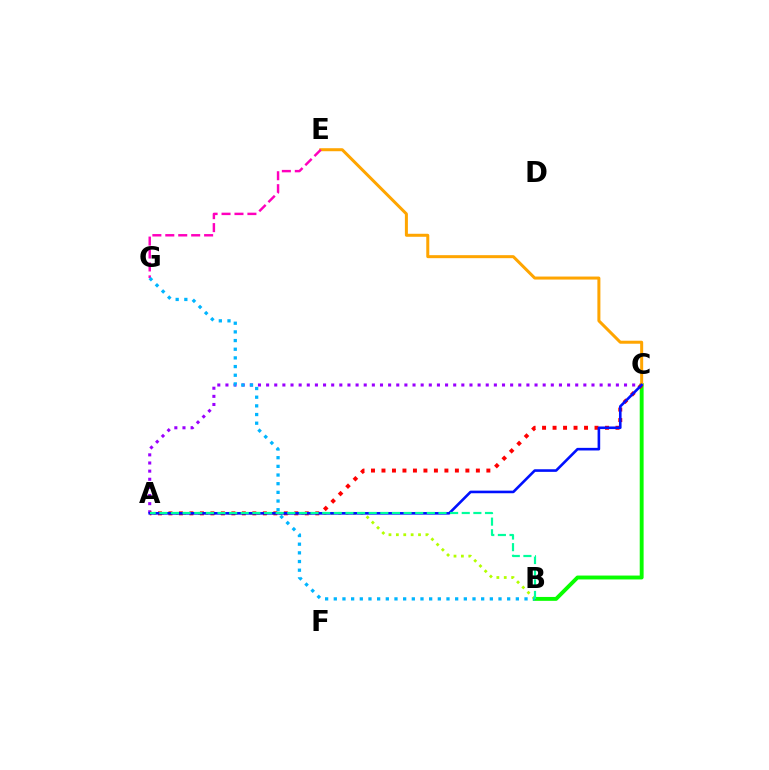{('B', 'C'): [{'color': '#08ff00', 'line_style': 'solid', 'thickness': 2.8}], ('A', 'B'): [{'color': '#b3ff00', 'line_style': 'dotted', 'thickness': 2.01}, {'color': '#00ff9d', 'line_style': 'dashed', 'thickness': 1.58}], ('A', 'C'): [{'color': '#9b00ff', 'line_style': 'dotted', 'thickness': 2.21}, {'color': '#ff0000', 'line_style': 'dotted', 'thickness': 2.85}, {'color': '#0010ff', 'line_style': 'solid', 'thickness': 1.88}], ('C', 'E'): [{'color': '#ffa500', 'line_style': 'solid', 'thickness': 2.17}], ('E', 'G'): [{'color': '#ff00bd', 'line_style': 'dashed', 'thickness': 1.76}], ('B', 'G'): [{'color': '#00b5ff', 'line_style': 'dotted', 'thickness': 2.36}]}